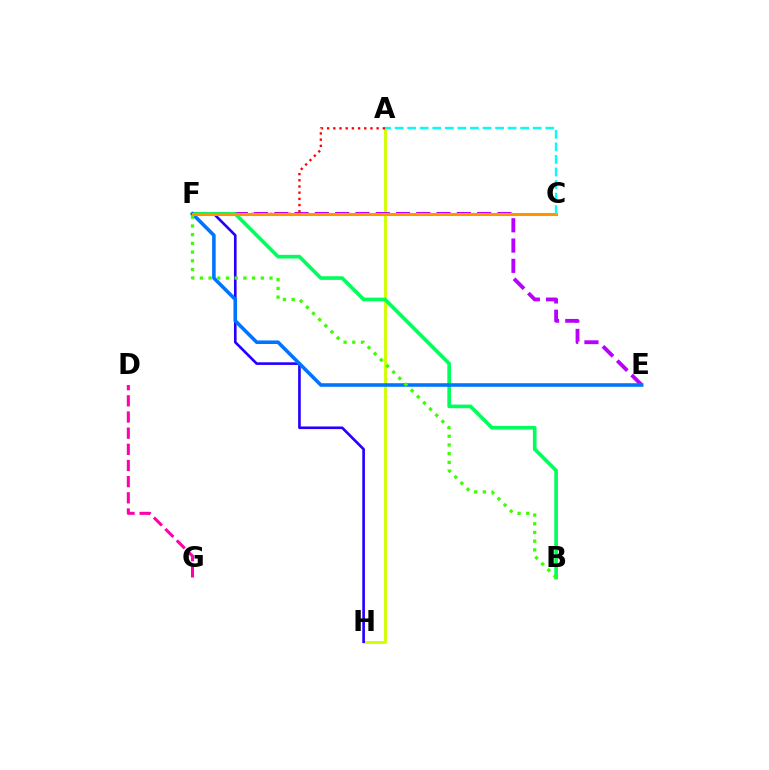{('A', 'H'): [{'color': '#d1ff00', 'line_style': 'solid', 'thickness': 2.08}], ('E', 'F'): [{'color': '#b900ff', 'line_style': 'dashed', 'thickness': 2.76}, {'color': '#0074ff', 'line_style': 'solid', 'thickness': 2.56}], ('F', 'H'): [{'color': '#2500ff', 'line_style': 'solid', 'thickness': 1.9}], ('A', 'F'): [{'color': '#ff0000', 'line_style': 'dotted', 'thickness': 1.68}], ('B', 'F'): [{'color': '#00ff5c', 'line_style': 'solid', 'thickness': 2.63}, {'color': '#3dff00', 'line_style': 'dotted', 'thickness': 2.37}], ('C', 'F'): [{'color': '#ff9400', 'line_style': 'solid', 'thickness': 2.21}], ('A', 'C'): [{'color': '#00fff6', 'line_style': 'dashed', 'thickness': 1.71}], ('D', 'G'): [{'color': '#ff00ac', 'line_style': 'dashed', 'thickness': 2.2}]}